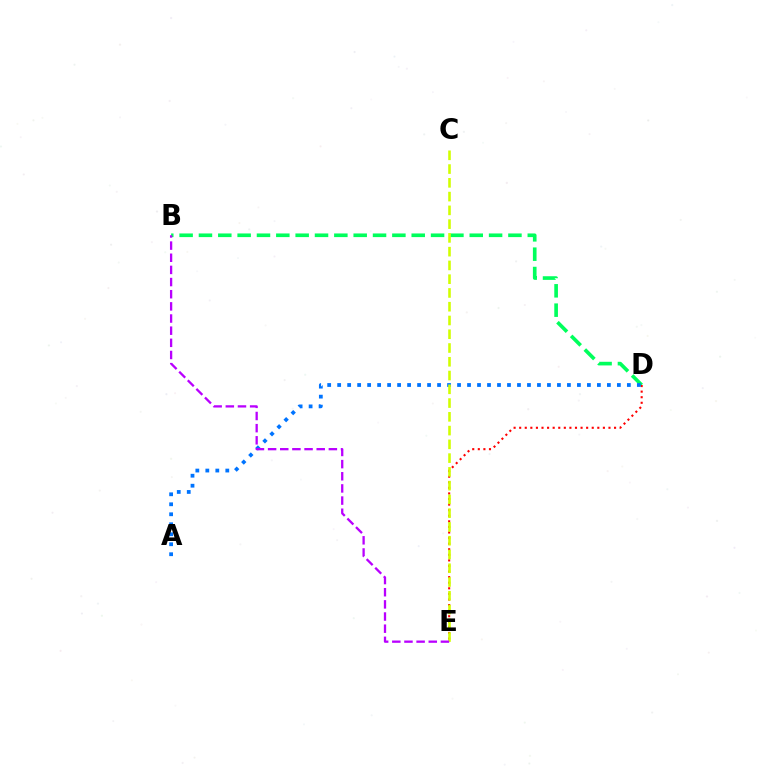{('B', 'D'): [{'color': '#00ff5c', 'line_style': 'dashed', 'thickness': 2.63}], ('D', 'E'): [{'color': '#ff0000', 'line_style': 'dotted', 'thickness': 1.52}], ('A', 'D'): [{'color': '#0074ff', 'line_style': 'dotted', 'thickness': 2.71}], ('C', 'E'): [{'color': '#d1ff00', 'line_style': 'dashed', 'thickness': 1.87}], ('B', 'E'): [{'color': '#b900ff', 'line_style': 'dashed', 'thickness': 1.65}]}